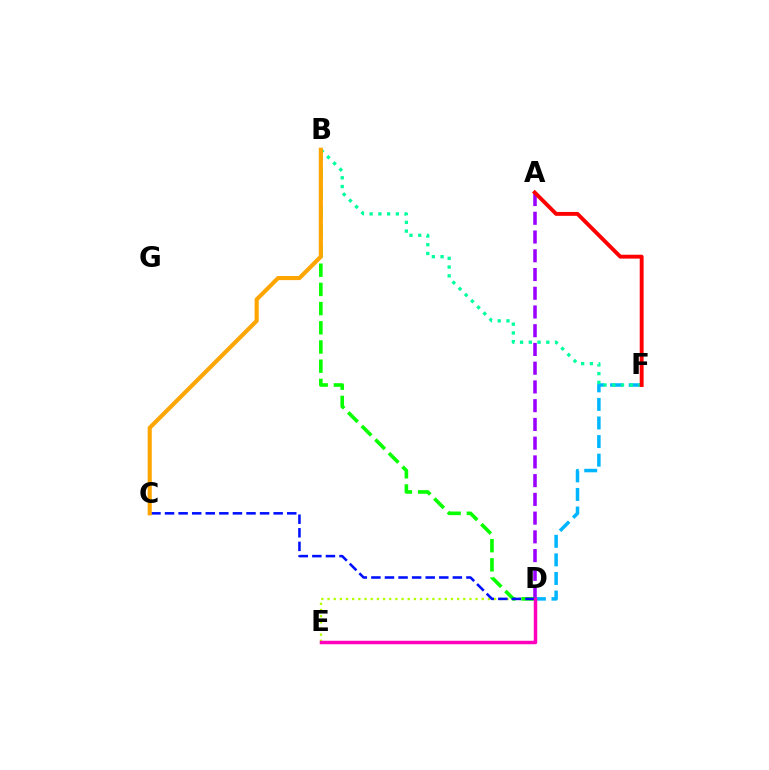{('D', 'F'): [{'color': '#00b5ff', 'line_style': 'dashed', 'thickness': 2.52}], ('A', 'D'): [{'color': '#9b00ff', 'line_style': 'dashed', 'thickness': 2.55}], ('B', 'F'): [{'color': '#00ff9d', 'line_style': 'dotted', 'thickness': 2.38}], ('D', 'E'): [{'color': '#b3ff00', 'line_style': 'dotted', 'thickness': 1.68}, {'color': '#ff00bd', 'line_style': 'solid', 'thickness': 2.51}], ('B', 'D'): [{'color': '#08ff00', 'line_style': 'dashed', 'thickness': 2.61}], ('C', 'D'): [{'color': '#0010ff', 'line_style': 'dashed', 'thickness': 1.84}], ('A', 'F'): [{'color': '#ff0000', 'line_style': 'solid', 'thickness': 2.8}], ('B', 'C'): [{'color': '#ffa500', 'line_style': 'solid', 'thickness': 2.96}]}